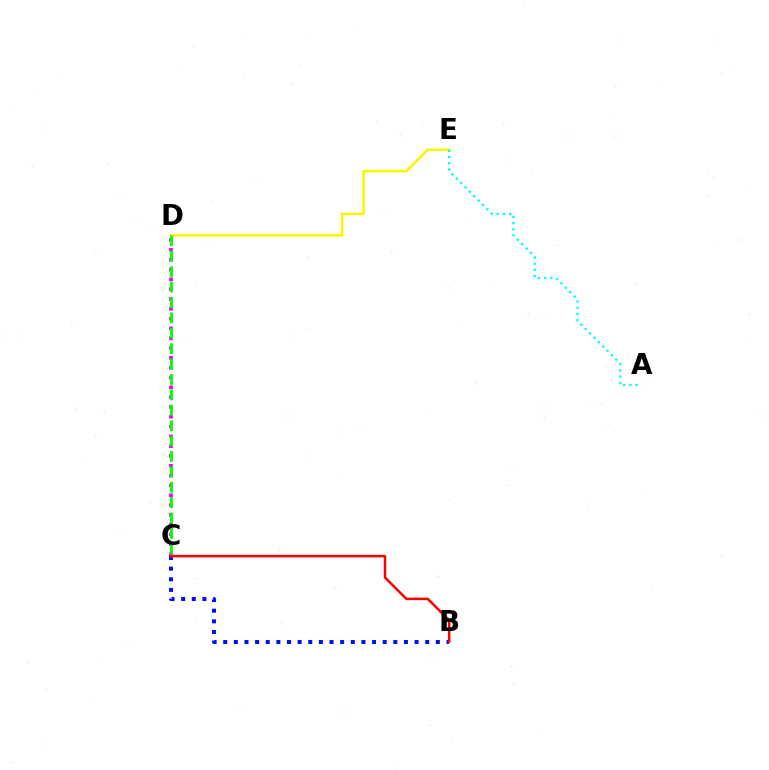{('D', 'E'): [{'color': '#fcf500', 'line_style': 'solid', 'thickness': 1.85}], ('C', 'D'): [{'color': '#ee00ff', 'line_style': 'dotted', 'thickness': 2.67}, {'color': '#08ff00', 'line_style': 'dashed', 'thickness': 2.09}], ('B', 'C'): [{'color': '#0010ff', 'line_style': 'dotted', 'thickness': 2.89}, {'color': '#ff0000', 'line_style': 'solid', 'thickness': 1.81}], ('A', 'E'): [{'color': '#00fff6', 'line_style': 'dotted', 'thickness': 1.68}]}